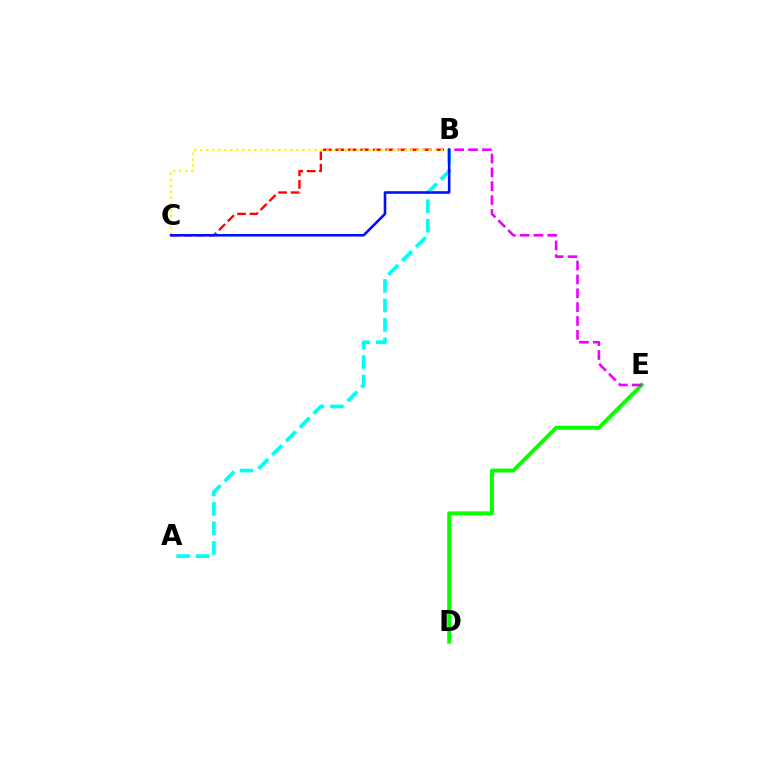{('D', 'E'): [{'color': '#08ff00', 'line_style': 'solid', 'thickness': 2.82}], ('B', 'C'): [{'color': '#ff0000', 'line_style': 'dashed', 'thickness': 1.7}, {'color': '#fcf500', 'line_style': 'dotted', 'thickness': 1.63}, {'color': '#0010ff', 'line_style': 'solid', 'thickness': 1.87}], ('B', 'E'): [{'color': '#ee00ff', 'line_style': 'dashed', 'thickness': 1.88}], ('A', 'B'): [{'color': '#00fff6', 'line_style': 'dashed', 'thickness': 2.65}]}